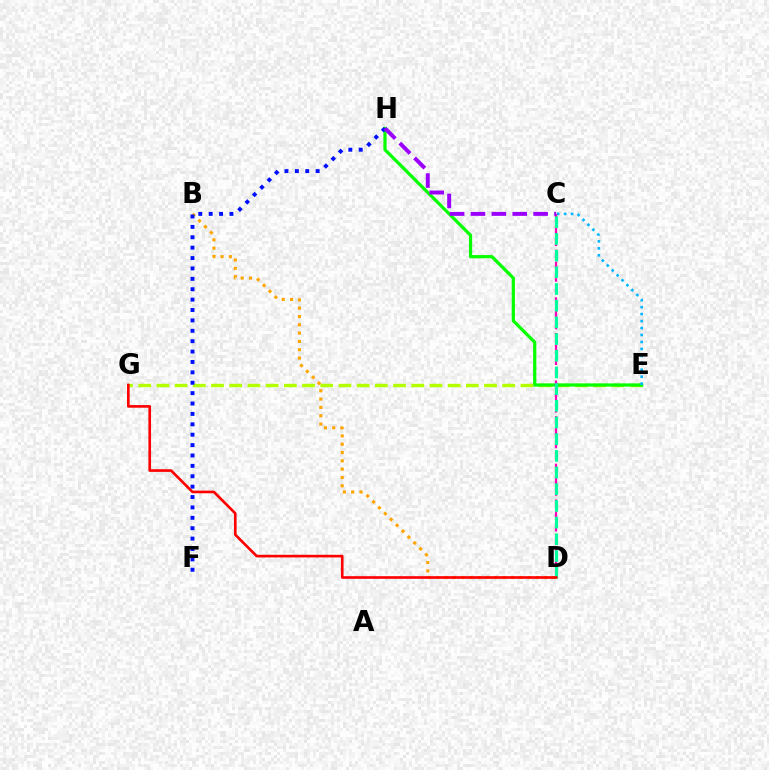{('B', 'D'): [{'color': '#ffa500', 'line_style': 'dotted', 'thickness': 2.26}], ('E', 'G'): [{'color': '#b3ff00', 'line_style': 'dashed', 'thickness': 2.47}], ('E', 'H'): [{'color': '#08ff00', 'line_style': 'solid', 'thickness': 2.32}], ('C', 'E'): [{'color': '#00b5ff', 'line_style': 'dotted', 'thickness': 1.89}], ('C', 'D'): [{'color': '#ff00bd', 'line_style': 'dashed', 'thickness': 1.62}, {'color': '#00ff9d', 'line_style': 'dashed', 'thickness': 2.27}], ('F', 'H'): [{'color': '#0010ff', 'line_style': 'dotted', 'thickness': 2.82}], ('D', 'G'): [{'color': '#ff0000', 'line_style': 'solid', 'thickness': 1.91}], ('C', 'H'): [{'color': '#9b00ff', 'line_style': 'dashed', 'thickness': 2.84}]}